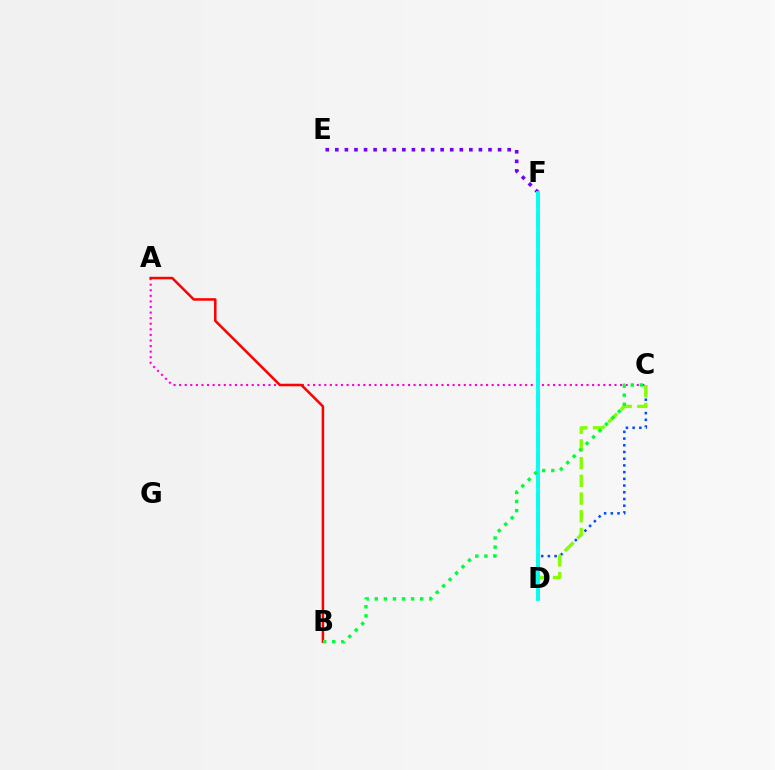{('D', 'F'): [{'color': '#ffbd00', 'line_style': 'dashed', 'thickness': 2.72}, {'color': '#00fff6', 'line_style': 'solid', 'thickness': 2.77}], ('C', 'D'): [{'color': '#004bff', 'line_style': 'dotted', 'thickness': 1.82}, {'color': '#84ff00', 'line_style': 'dashed', 'thickness': 2.41}], ('A', 'C'): [{'color': '#ff00cf', 'line_style': 'dotted', 'thickness': 1.52}], ('E', 'F'): [{'color': '#7200ff', 'line_style': 'dotted', 'thickness': 2.6}], ('A', 'B'): [{'color': '#ff0000', 'line_style': 'solid', 'thickness': 1.82}], ('B', 'C'): [{'color': '#00ff39', 'line_style': 'dotted', 'thickness': 2.47}]}